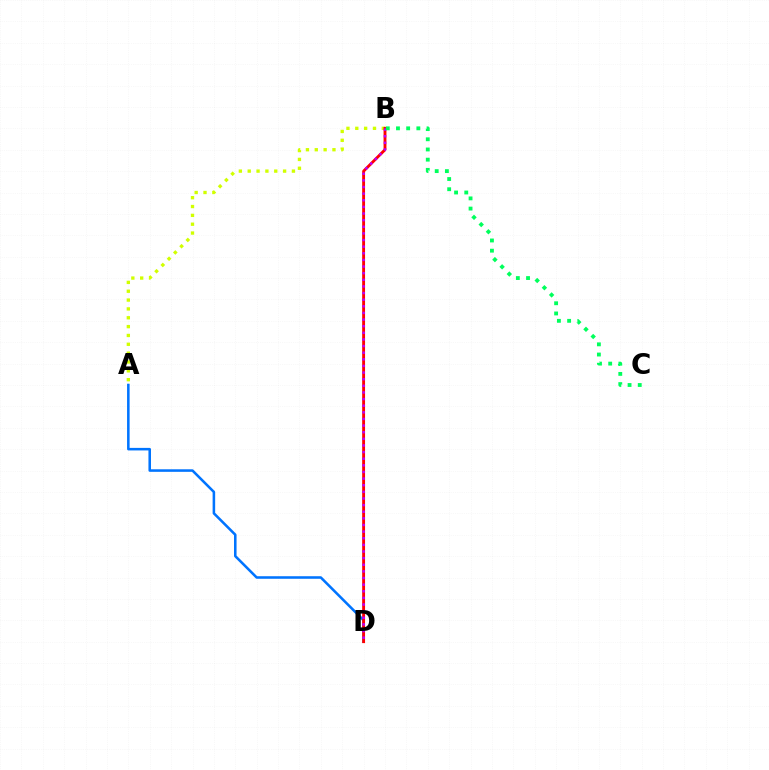{('A', 'D'): [{'color': '#0074ff', 'line_style': 'solid', 'thickness': 1.84}], ('A', 'B'): [{'color': '#d1ff00', 'line_style': 'dotted', 'thickness': 2.4}], ('B', 'D'): [{'color': '#ff0000', 'line_style': 'solid', 'thickness': 2.07}, {'color': '#b900ff', 'line_style': 'dotted', 'thickness': 1.8}], ('B', 'C'): [{'color': '#00ff5c', 'line_style': 'dotted', 'thickness': 2.77}]}